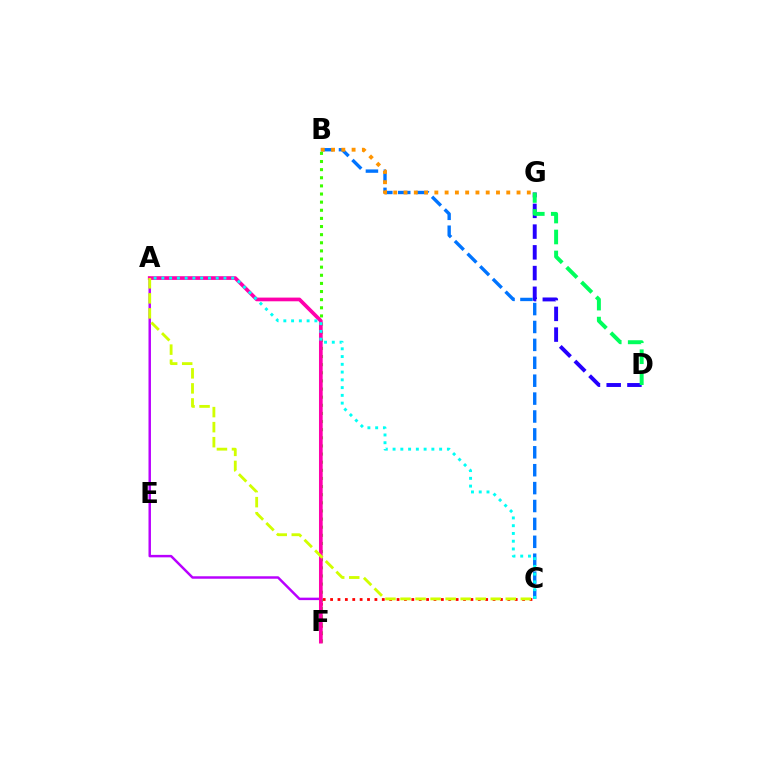{('D', 'G'): [{'color': '#2500ff', 'line_style': 'dashed', 'thickness': 2.82}, {'color': '#00ff5c', 'line_style': 'dashed', 'thickness': 2.85}], ('C', 'F'): [{'color': '#ff0000', 'line_style': 'dotted', 'thickness': 2.01}], ('A', 'F'): [{'color': '#b900ff', 'line_style': 'solid', 'thickness': 1.77}, {'color': '#ff00ac', 'line_style': 'solid', 'thickness': 2.66}], ('B', 'C'): [{'color': '#0074ff', 'line_style': 'dashed', 'thickness': 2.43}], ('B', 'G'): [{'color': '#ff9400', 'line_style': 'dotted', 'thickness': 2.79}], ('B', 'F'): [{'color': '#3dff00', 'line_style': 'dotted', 'thickness': 2.21}], ('A', 'C'): [{'color': '#00fff6', 'line_style': 'dotted', 'thickness': 2.11}, {'color': '#d1ff00', 'line_style': 'dashed', 'thickness': 2.04}]}